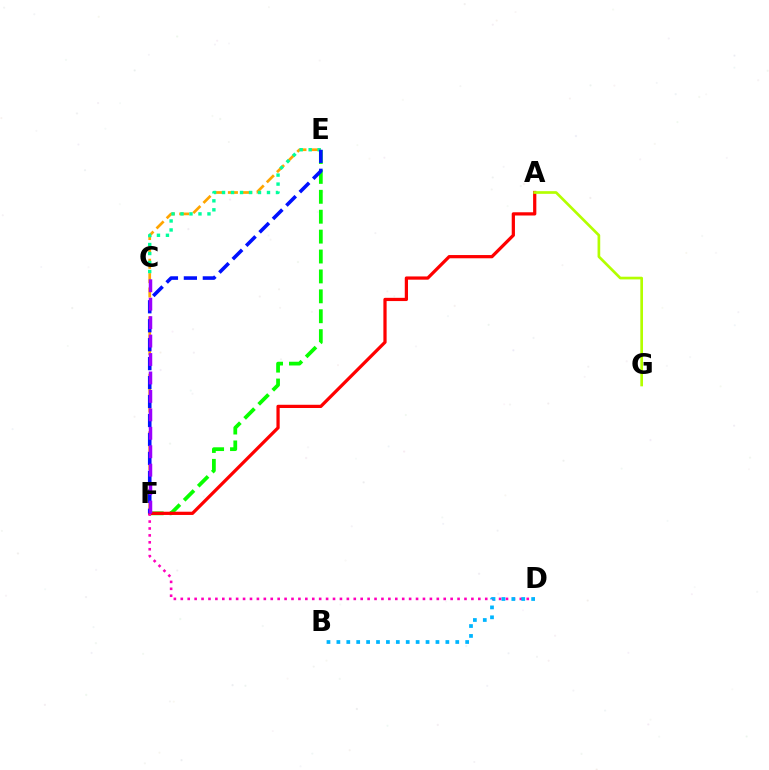{('E', 'F'): [{'color': '#ffa500', 'line_style': 'dashed', 'thickness': 1.95}, {'color': '#08ff00', 'line_style': 'dashed', 'thickness': 2.7}, {'color': '#0010ff', 'line_style': 'dashed', 'thickness': 2.57}], ('A', 'F'): [{'color': '#ff0000', 'line_style': 'solid', 'thickness': 2.33}], ('A', 'G'): [{'color': '#b3ff00', 'line_style': 'solid', 'thickness': 1.93}], ('C', 'E'): [{'color': '#00ff9d', 'line_style': 'dotted', 'thickness': 2.44}], ('D', 'F'): [{'color': '#ff00bd', 'line_style': 'dotted', 'thickness': 1.88}], ('B', 'D'): [{'color': '#00b5ff', 'line_style': 'dotted', 'thickness': 2.69}], ('C', 'F'): [{'color': '#9b00ff', 'line_style': 'dashed', 'thickness': 2.51}]}